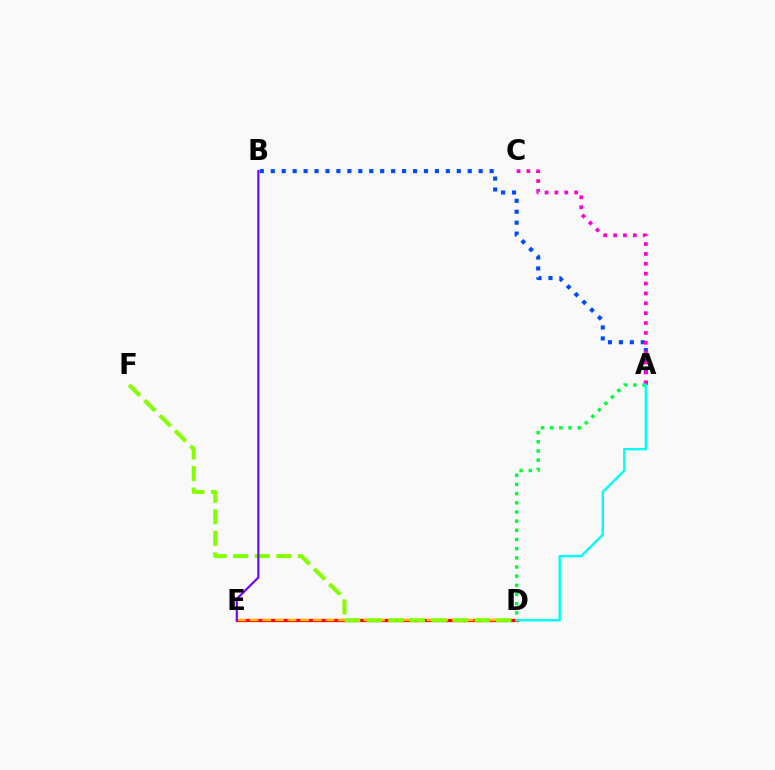{('A', 'B'): [{'color': '#004bff', 'line_style': 'dotted', 'thickness': 2.97}], ('D', 'E'): [{'color': '#ff0000', 'line_style': 'solid', 'thickness': 2.33}, {'color': '#ffbd00', 'line_style': 'dashed', 'thickness': 1.72}], ('D', 'F'): [{'color': '#84ff00', 'line_style': 'dashed', 'thickness': 2.93}], ('A', 'C'): [{'color': '#ff00cf', 'line_style': 'dotted', 'thickness': 2.68}], ('A', 'D'): [{'color': '#00ff39', 'line_style': 'dotted', 'thickness': 2.49}, {'color': '#00fff6', 'line_style': 'solid', 'thickness': 1.75}], ('B', 'E'): [{'color': '#7200ff', 'line_style': 'solid', 'thickness': 1.54}]}